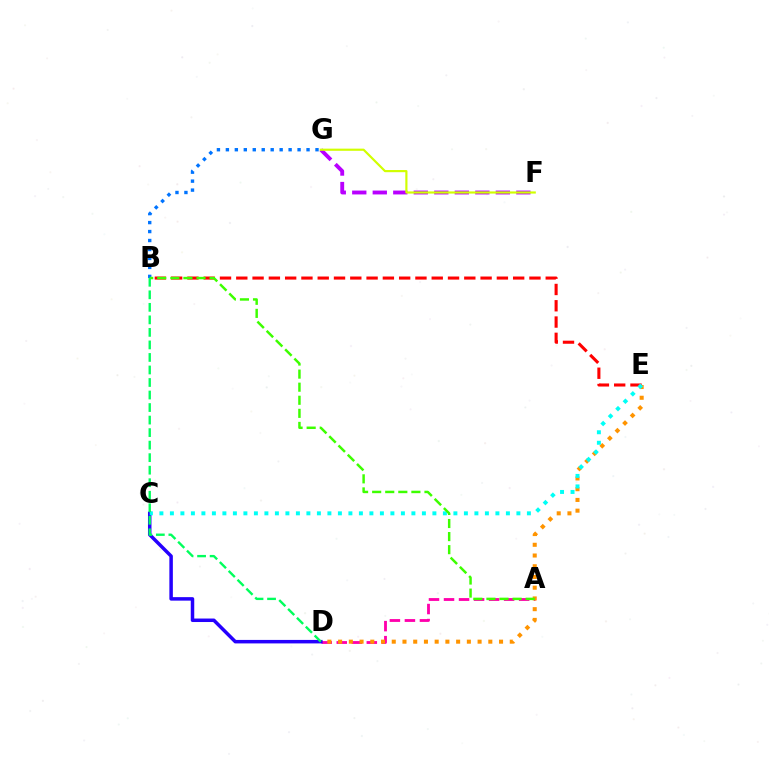{('B', 'E'): [{'color': '#ff0000', 'line_style': 'dashed', 'thickness': 2.21}], ('A', 'D'): [{'color': '#ff00ac', 'line_style': 'dashed', 'thickness': 2.04}], ('F', 'G'): [{'color': '#b900ff', 'line_style': 'dashed', 'thickness': 2.79}, {'color': '#d1ff00', 'line_style': 'solid', 'thickness': 1.56}], ('B', 'G'): [{'color': '#0074ff', 'line_style': 'dotted', 'thickness': 2.44}], ('D', 'E'): [{'color': '#ff9400', 'line_style': 'dotted', 'thickness': 2.92}], ('C', 'D'): [{'color': '#2500ff', 'line_style': 'solid', 'thickness': 2.52}], ('C', 'E'): [{'color': '#00fff6', 'line_style': 'dotted', 'thickness': 2.85}], ('A', 'B'): [{'color': '#3dff00', 'line_style': 'dashed', 'thickness': 1.78}], ('B', 'D'): [{'color': '#00ff5c', 'line_style': 'dashed', 'thickness': 1.7}]}